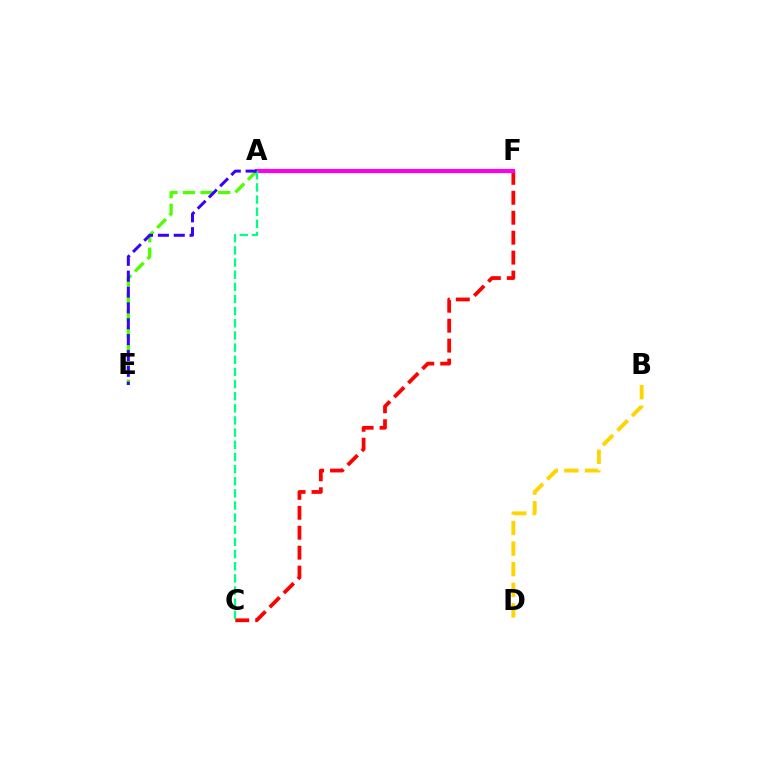{('C', 'F'): [{'color': '#ff0000', 'line_style': 'dashed', 'thickness': 2.71}], ('B', 'D'): [{'color': '#ffd500', 'line_style': 'dashed', 'thickness': 2.8}], ('A', 'E'): [{'color': '#4fff00', 'line_style': 'dashed', 'thickness': 2.39}, {'color': '#3700ff', 'line_style': 'dashed', 'thickness': 2.15}], ('A', 'F'): [{'color': '#009eff', 'line_style': 'dotted', 'thickness': 2.68}, {'color': '#ff00ed', 'line_style': 'solid', 'thickness': 2.98}], ('A', 'C'): [{'color': '#00ff86', 'line_style': 'dashed', 'thickness': 1.65}]}